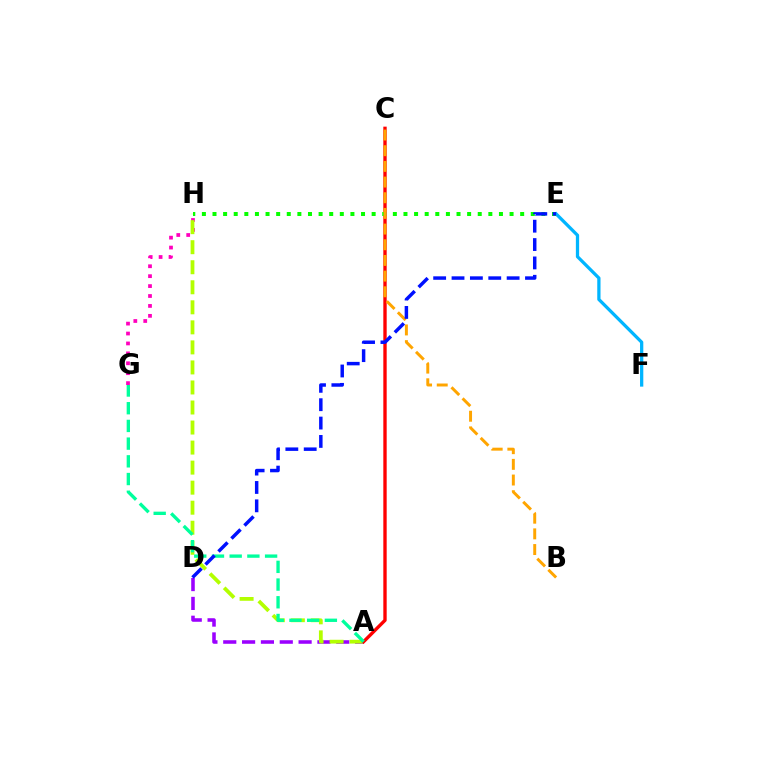{('A', 'D'): [{'color': '#9b00ff', 'line_style': 'dashed', 'thickness': 2.56}], ('G', 'H'): [{'color': '#ff00bd', 'line_style': 'dotted', 'thickness': 2.7}], ('A', 'H'): [{'color': '#b3ff00', 'line_style': 'dashed', 'thickness': 2.72}], ('E', 'F'): [{'color': '#00b5ff', 'line_style': 'solid', 'thickness': 2.35}], ('A', 'C'): [{'color': '#ff0000', 'line_style': 'solid', 'thickness': 2.42}], ('A', 'G'): [{'color': '#00ff9d', 'line_style': 'dashed', 'thickness': 2.41}], ('E', 'H'): [{'color': '#08ff00', 'line_style': 'dotted', 'thickness': 2.88}], ('B', 'C'): [{'color': '#ffa500', 'line_style': 'dashed', 'thickness': 2.13}], ('D', 'E'): [{'color': '#0010ff', 'line_style': 'dashed', 'thickness': 2.5}]}